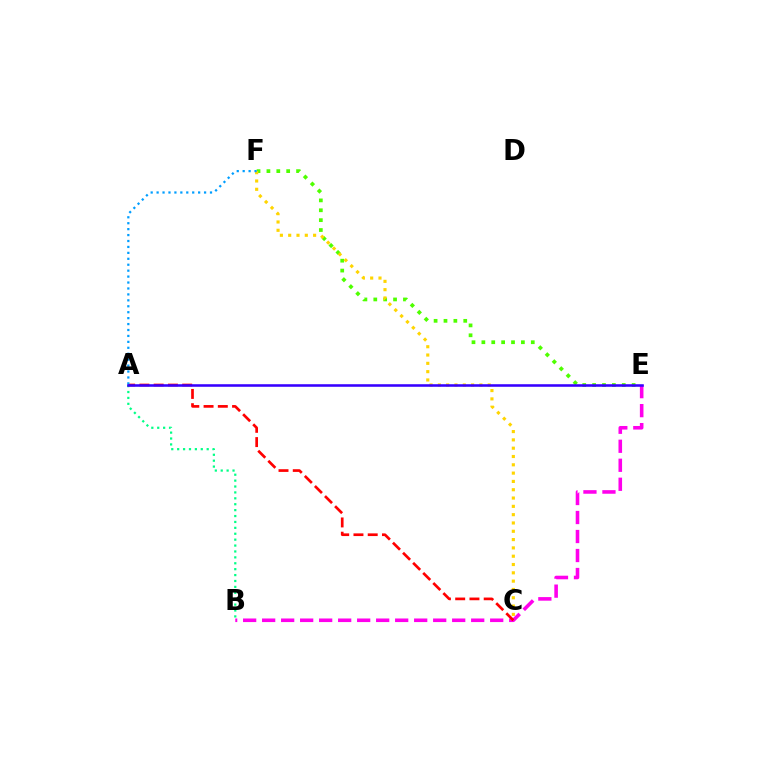{('A', 'B'): [{'color': '#00ff86', 'line_style': 'dotted', 'thickness': 1.6}], ('E', 'F'): [{'color': '#4fff00', 'line_style': 'dotted', 'thickness': 2.68}], ('B', 'E'): [{'color': '#ff00ed', 'line_style': 'dashed', 'thickness': 2.58}], ('A', 'C'): [{'color': '#ff0000', 'line_style': 'dashed', 'thickness': 1.94}], ('C', 'F'): [{'color': '#ffd500', 'line_style': 'dotted', 'thickness': 2.26}], ('A', 'F'): [{'color': '#009eff', 'line_style': 'dotted', 'thickness': 1.61}], ('A', 'E'): [{'color': '#3700ff', 'line_style': 'solid', 'thickness': 1.85}]}